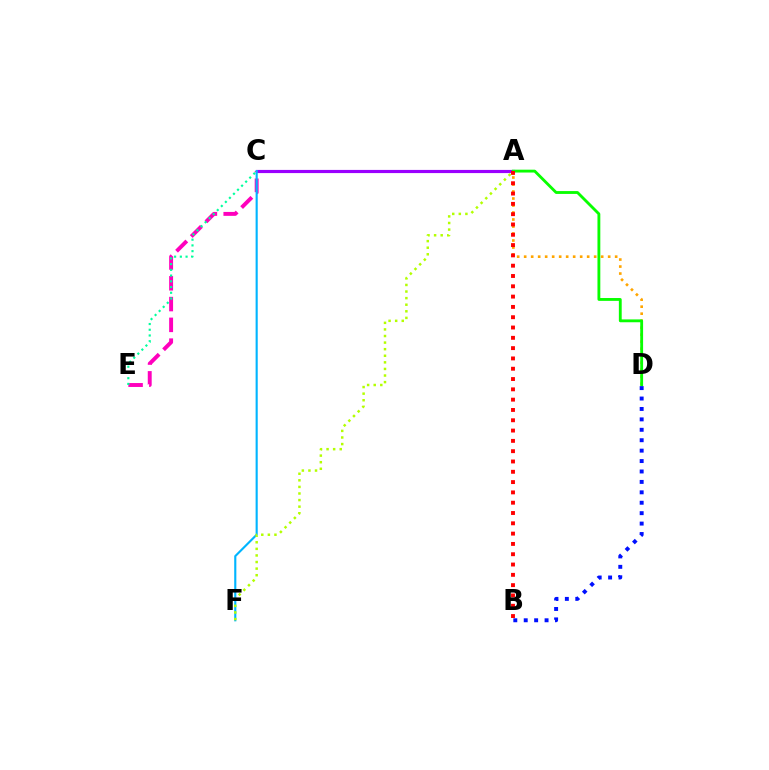{('C', 'E'): [{'color': '#ff00bd', 'line_style': 'dashed', 'thickness': 2.82}, {'color': '#00ff9d', 'line_style': 'dotted', 'thickness': 1.56}], ('A', 'D'): [{'color': '#ffa500', 'line_style': 'dotted', 'thickness': 1.9}, {'color': '#08ff00', 'line_style': 'solid', 'thickness': 2.05}], ('A', 'C'): [{'color': '#9b00ff', 'line_style': 'solid', 'thickness': 2.28}], ('B', 'D'): [{'color': '#0010ff', 'line_style': 'dotted', 'thickness': 2.83}], ('C', 'F'): [{'color': '#00b5ff', 'line_style': 'solid', 'thickness': 1.53}], ('A', 'B'): [{'color': '#ff0000', 'line_style': 'dotted', 'thickness': 2.8}], ('A', 'F'): [{'color': '#b3ff00', 'line_style': 'dotted', 'thickness': 1.79}]}